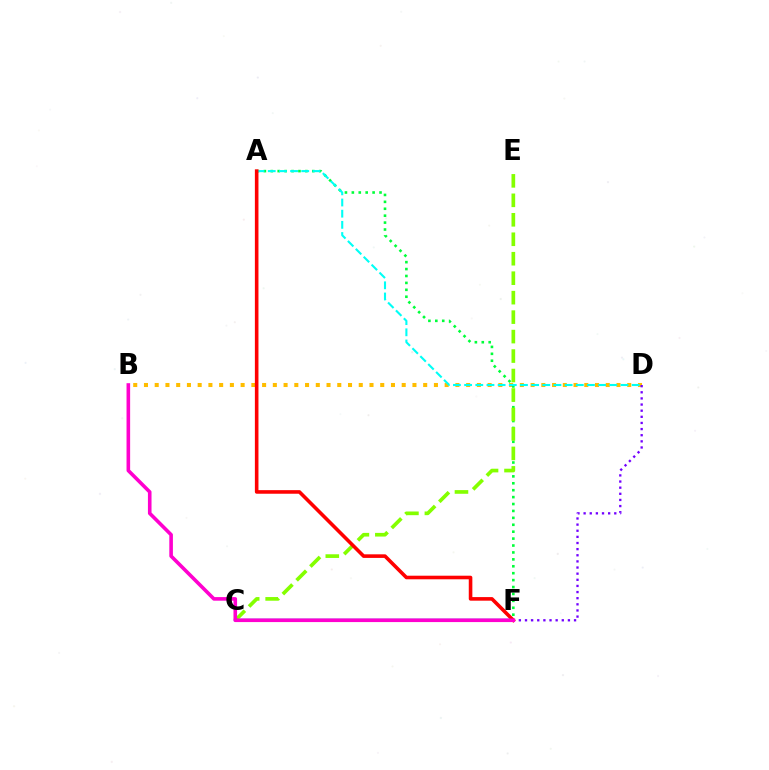{('B', 'D'): [{'color': '#ffbd00', 'line_style': 'dotted', 'thickness': 2.92}], ('A', 'F'): [{'color': '#00ff39', 'line_style': 'dotted', 'thickness': 1.88}, {'color': '#ff0000', 'line_style': 'solid', 'thickness': 2.59}], ('A', 'D'): [{'color': '#00fff6', 'line_style': 'dashed', 'thickness': 1.52}], ('C', 'F'): [{'color': '#004bff', 'line_style': 'solid', 'thickness': 1.75}], ('D', 'F'): [{'color': '#7200ff', 'line_style': 'dotted', 'thickness': 1.67}], ('C', 'E'): [{'color': '#84ff00', 'line_style': 'dashed', 'thickness': 2.64}], ('B', 'F'): [{'color': '#ff00cf', 'line_style': 'solid', 'thickness': 2.59}]}